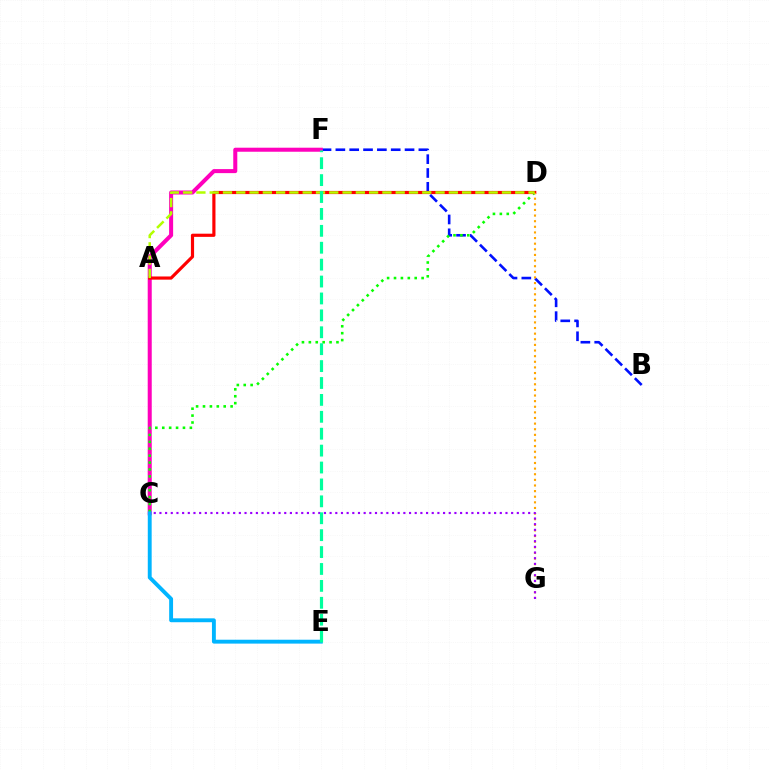{('B', 'F'): [{'color': '#0010ff', 'line_style': 'dashed', 'thickness': 1.88}], ('C', 'F'): [{'color': '#ff00bd', 'line_style': 'solid', 'thickness': 2.9}], ('C', 'D'): [{'color': '#08ff00', 'line_style': 'dotted', 'thickness': 1.88}], ('A', 'D'): [{'color': '#ff0000', 'line_style': 'solid', 'thickness': 2.28}, {'color': '#b3ff00', 'line_style': 'dashed', 'thickness': 1.8}], ('C', 'E'): [{'color': '#00b5ff', 'line_style': 'solid', 'thickness': 2.8}], ('D', 'G'): [{'color': '#ffa500', 'line_style': 'dotted', 'thickness': 1.53}], ('C', 'G'): [{'color': '#9b00ff', 'line_style': 'dotted', 'thickness': 1.54}], ('E', 'F'): [{'color': '#00ff9d', 'line_style': 'dashed', 'thickness': 2.3}]}